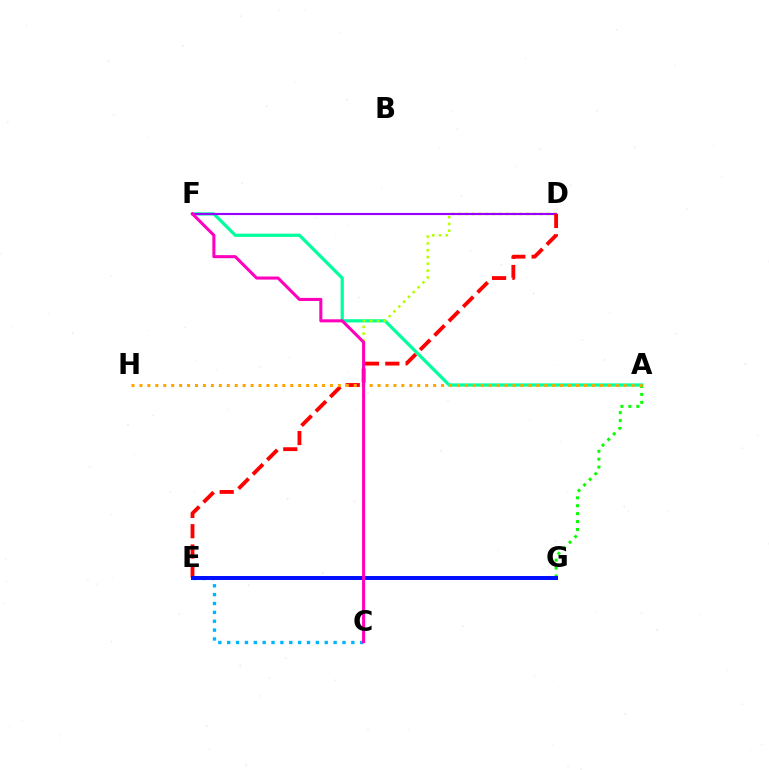{('A', 'F'): [{'color': '#00ff9d', 'line_style': 'solid', 'thickness': 2.32}], ('C', 'D'): [{'color': '#b3ff00', 'line_style': 'dotted', 'thickness': 1.85}], ('C', 'E'): [{'color': '#00b5ff', 'line_style': 'dotted', 'thickness': 2.41}], ('D', 'F'): [{'color': '#9b00ff', 'line_style': 'solid', 'thickness': 1.55}], ('A', 'G'): [{'color': '#08ff00', 'line_style': 'dotted', 'thickness': 2.15}], ('D', 'E'): [{'color': '#ff0000', 'line_style': 'dashed', 'thickness': 2.76}], ('E', 'G'): [{'color': '#0010ff', 'line_style': 'solid', 'thickness': 2.86}], ('A', 'H'): [{'color': '#ffa500', 'line_style': 'dotted', 'thickness': 2.16}], ('C', 'F'): [{'color': '#ff00bd', 'line_style': 'solid', 'thickness': 2.2}]}